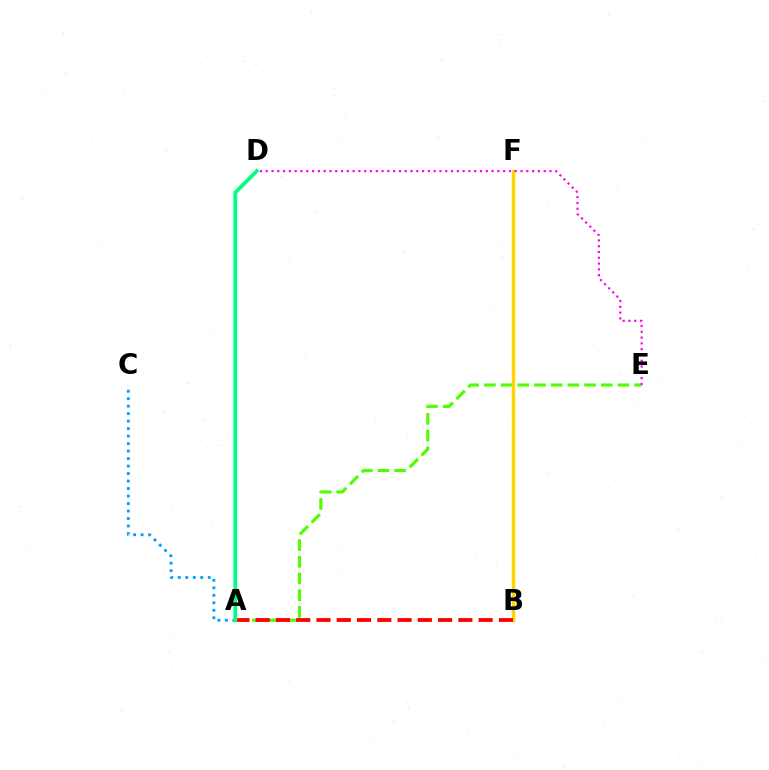{('A', 'C'): [{'color': '#009eff', 'line_style': 'dotted', 'thickness': 2.04}], ('B', 'F'): [{'color': '#3700ff', 'line_style': 'dashed', 'thickness': 2.01}, {'color': '#ffd500', 'line_style': 'solid', 'thickness': 2.49}], ('A', 'E'): [{'color': '#4fff00', 'line_style': 'dashed', 'thickness': 2.27}], ('A', 'B'): [{'color': '#ff0000', 'line_style': 'dashed', 'thickness': 2.75}], ('D', 'E'): [{'color': '#ff00ed', 'line_style': 'dotted', 'thickness': 1.57}], ('A', 'D'): [{'color': '#00ff86', 'line_style': 'solid', 'thickness': 2.76}]}